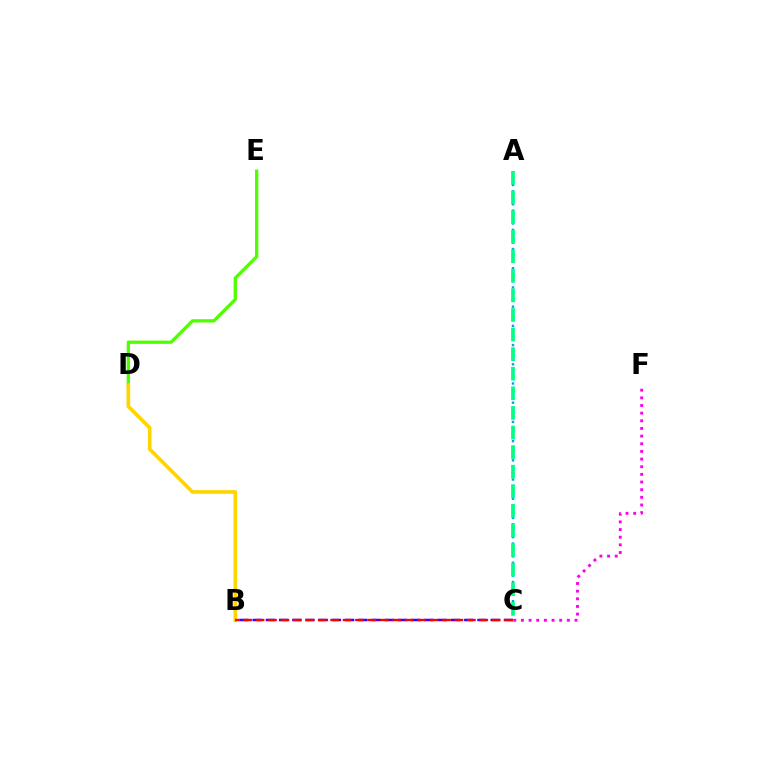{('D', 'E'): [{'color': '#4fff00', 'line_style': 'solid', 'thickness': 2.36}], ('C', 'F'): [{'color': '#ff00ed', 'line_style': 'dotted', 'thickness': 2.08}], ('B', 'D'): [{'color': '#ffd500', 'line_style': 'solid', 'thickness': 2.64}], ('B', 'C'): [{'color': '#3700ff', 'line_style': 'dashed', 'thickness': 1.8}, {'color': '#ff0000', 'line_style': 'dashed', 'thickness': 1.69}], ('A', 'C'): [{'color': '#009eff', 'line_style': 'dotted', 'thickness': 1.74}, {'color': '#00ff86', 'line_style': 'dashed', 'thickness': 2.66}]}